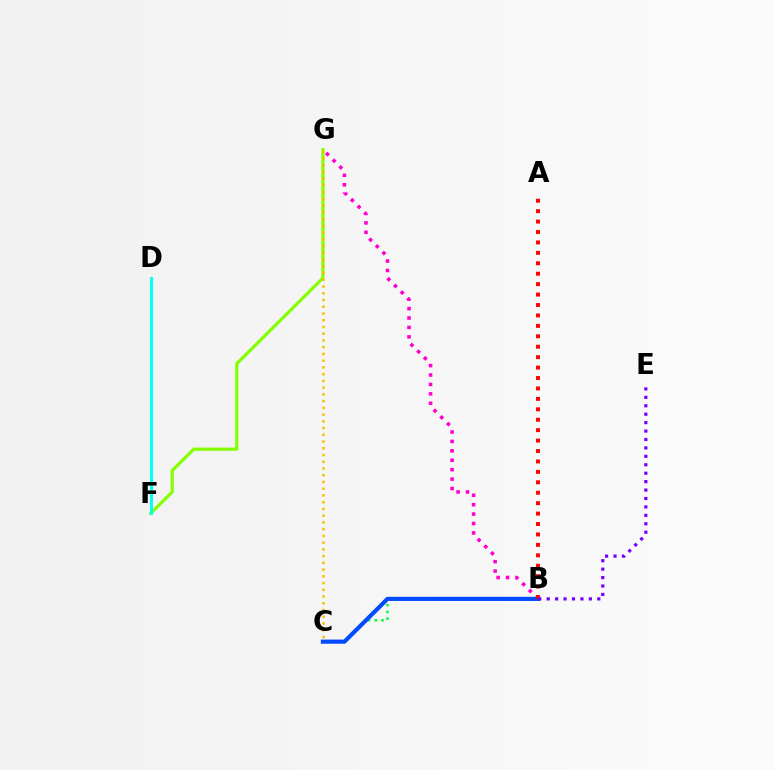{('F', 'G'): [{'color': '#84ff00', 'line_style': 'solid', 'thickness': 2.28}], ('D', 'F'): [{'color': '#00fff6', 'line_style': 'solid', 'thickness': 2.14}], ('B', 'G'): [{'color': '#ff00cf', 'line_style': 'dotted', 'thickness': 2.56}], ('B', 'C'): [{'color': '#00ff39', 'line_style': 'dotted', 'thickness': 1.82}, {'color': '#004bff', 'line_style': 'solid', 'thickness': 2.99}], ('A', 'B'): [{'color': '#ff0000', 'line_style': 'dotted', 'thickness': 2.83}], ('B', 'E'): [{'color': '#7200ff', 'line_style': 'dotted', 'thickness': 2.29}], ('C', 'G'): [{'color': '#ffbd00', 'line_style': 'dotted', 'thickness': 1.83}]}